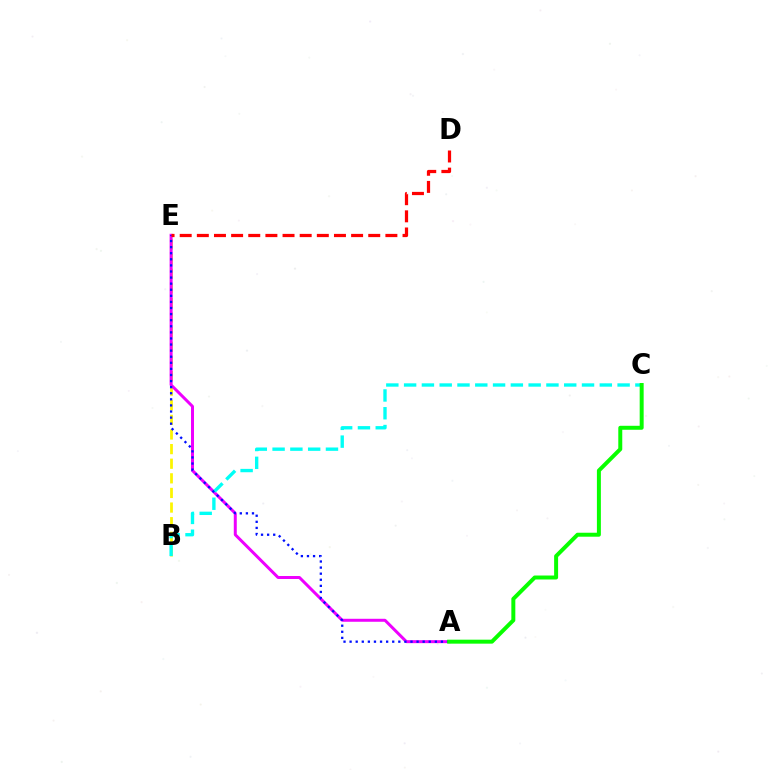{('B', 'E'): [{'color': '#fcf500', 'line_style': 'dashed', 'thickness': 1.99}], ('A', 'E'): [{'color': '#ee00ff', 'line_style': 'solid', 'thickness': 2.15}, {'color': '#0010ff', 'line_style': 'dotted', 'thickness': 1.65}], ('B', 'C'): [{'color': '#00fff6', 'line_style': 'dashed', 'thickness': 2.42}], ('A', 'C'): [{'color': '#08ff00', 'line_style': 'solid', 'thickness': 2.86}], ('D', 'E'): [{'color': '#ff0000', 'line_style': 'dashed', 'thickness': 2.33}]}